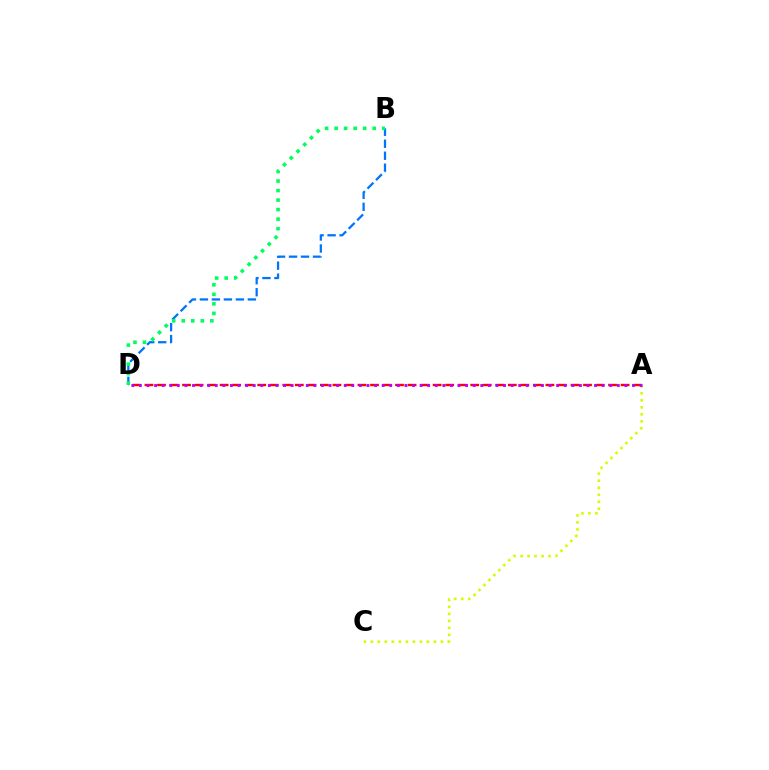{('A', 'C'): [{'color': '#d1ff00', 'line_style': 'dotted', 'thickness': 1.9}], ('A', 'D'): [{'color': '#ff0000', 'line_style': 'dashed', 'thickness': 1.7}, {'color': '#b900ff', 'line_style': 'dotted', 'thickness': 2.06}], ('B', 'D'): [{'color': '#0074ff', 'line_style': 'dashed', 'thickness': 1.63}, {'color': '#00ff5c', 'line_style': 'dotted', 'thickness': 2.59}]}